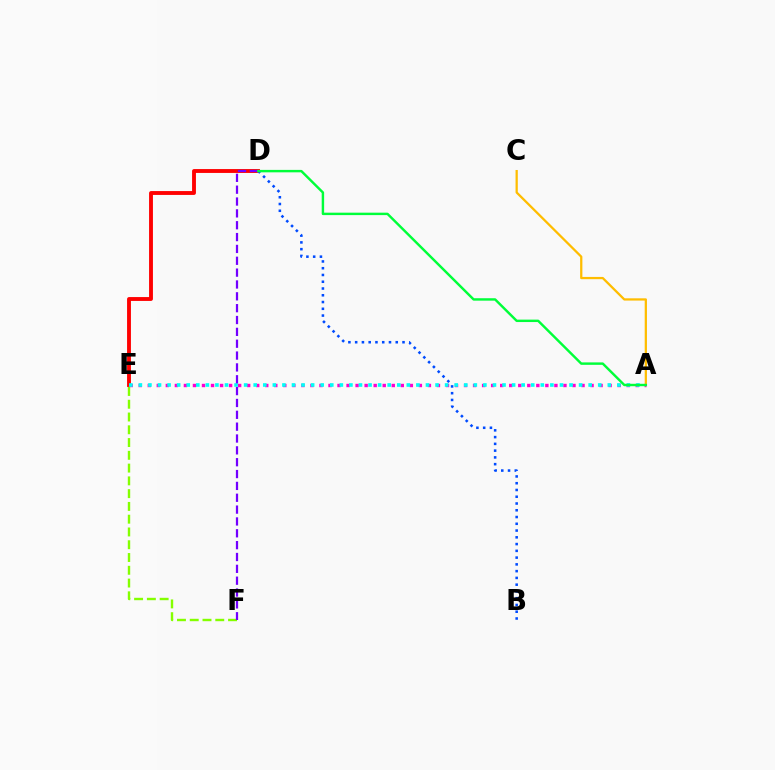{('D', 'E'): [{'color': '#ff0000', 'line_style': 'solid', 'thickness': 2.79}], ('E', 'F'): [{'color': '#84ff00', 'line_style': 'dashed', 'thickness': 1.74}], ('B', 'D'): [{'color': '#004bff', 'line_style': 'dotted', 'thickness': 1.84}], ('A', 'E'): [{'color': '#ff00cf', 'line_style': 'dotted', 'thickness': 2.46}, {'color': '#00fff6', 'line_style': 'dotted', 'thickness': 2.6}], ('D', 'F'): [{'color': '#7200ff', 'line_style': 'dashed', 'thickness': 1.61}], ('A', 'C'): [{'color': '#ffbd00', 'line_style': 'solid', 'thickness': 1.62}], ('A', 'D'): [{'color': '#00ff39', 'line_style': 'solid', 'thickness': 1.75}]}